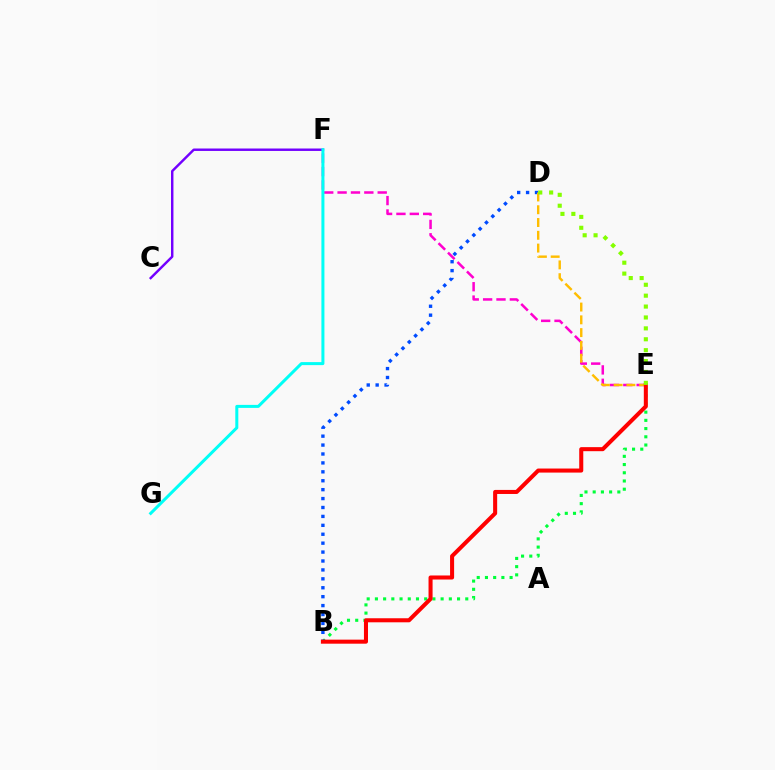{('B', 'E'): [{'color': '#00ff39', 'line_style': 'dotted', 'thickness': 2.23}, {'color': '#ff0000', 'line_style': 'solid', 'thickness': 2.91}], ('E', 'F'): [{'color': '#ff00cf', 'line_style': 'dashed', 'thickness': 1.82}], ('B', 'D'): [{'color': '#004bff', 'line_style': 'dotted', 'thickness': 2.42}], ('D', 'E'): [{'color': '#ffbd00', 'line_style': 'dashed', 'thickness': 1.74}, {'color': '#84ff00', 'line_style': 'dotted', 'thickness': 2.96}], ('C', 'F'): [{'color': '#7200ff', 'line_style': 'solid', 'thickness': 1.76}], ('F', 'G'): [{'color': '#00fff6', 'line_style': 'solid', 'thickness': 2.17}]}